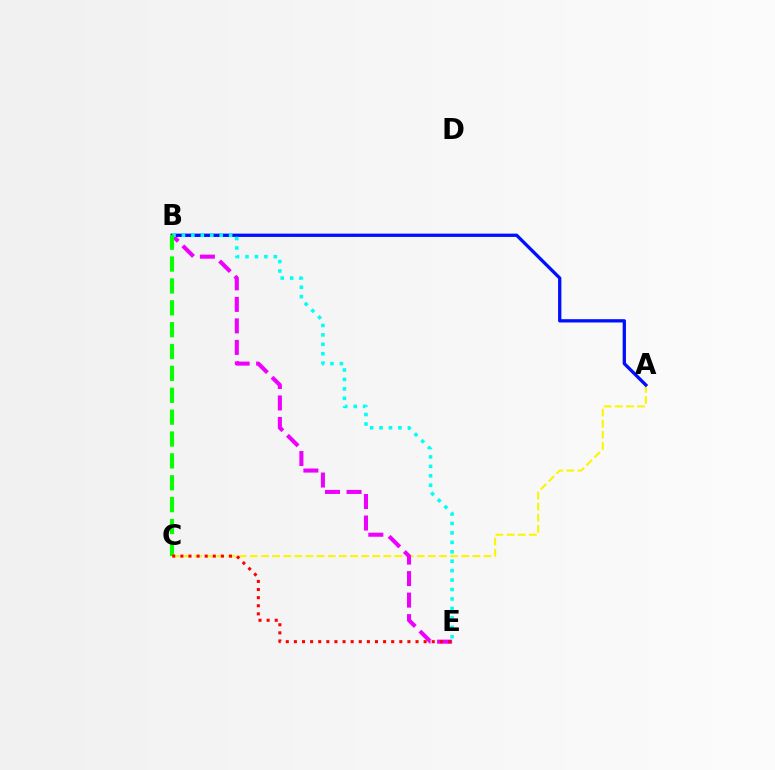{('A', 'C'): [{'color': '#fcf500', 'line_style': 'dashed', 'thickness': 1.51}], ('B', 'E'): [{'color': '#ee00ff', 'line_style': 'dashed', 'thickness': 2.92}, {'color': '#00fff6', 'line_style': 'dotted', 'thickness': 2.56}], ('A', 'B'): [{'color': '#0010ff', 'line_style': 'solid', 'thickness': 2.38}], ('B', 'C'): [{'color': '#08ff00', 'line_style': 'dashed', 'thickness': 2.97}], ('C', 'E'): [{'color': '#ff0000', 'line_style': 'dotted', 'thickness': 2.2}]}